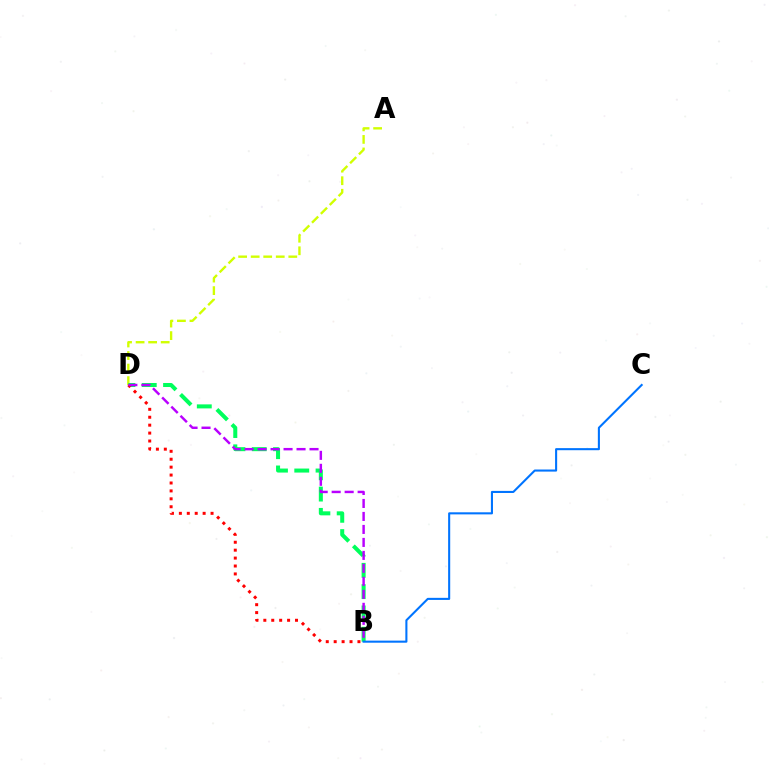{('A', 'D'): [{'color': '#d1ff00', 'line_style': 'dashed', 'thickness': 1.7}], ('B', 'D'): [{'color': '#00ff5c', 'line_style': 'dashed', 'thickness': 2.89}, {'color': '#ff0000', 'line_style': 'dotted', 'thickness': 2.15}, {'color': '#b900ff', 'line_style': 'dashed', 'thickness': 1.76}], ('B', 'C'): [{'color': '#0074ff', 'line_style': 'solid', 'thickness': 1.5}]}